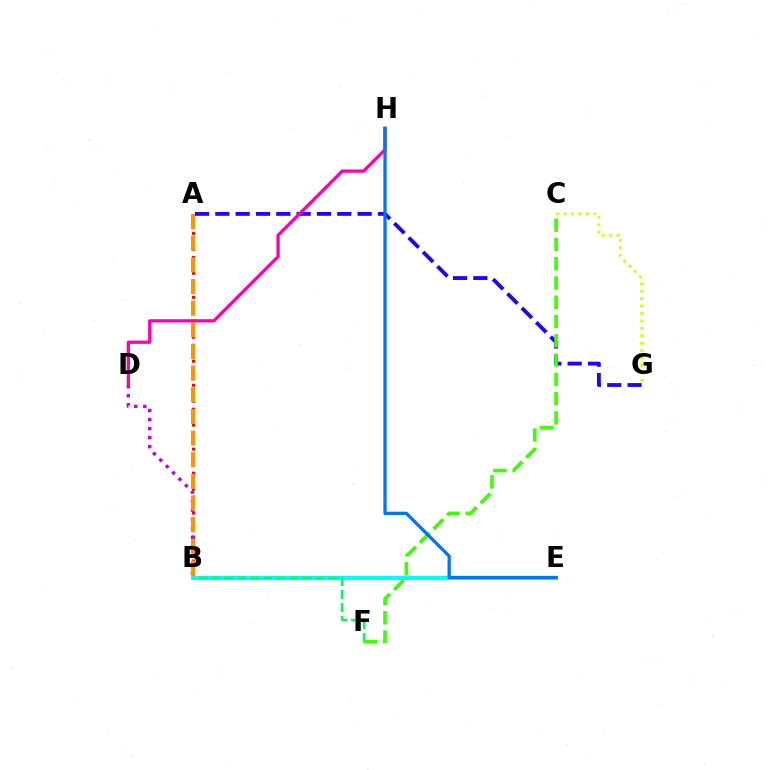{('A', 'B'): [{'color': '#ff0000', 'line_style': 'dotted', 'thickness': 2.17}, {'color': '#ff9400', 'line_style': 'dashed', 'thickness': 2.94}], ('B', 'E'): [{'color': '#00fff6', 'line_style': 'solid', 'thickness': 2.89}], ('B', 'F'): [{'color': '#00ff5c', 'line_style': 'dashed', 'thickness': 1.76}], ('C', 'G'): [{'color': '#d1ff00', 'line_style': 'dotted', 'thickness': 2.02}], ('B', 'D'): [{'color': '#b900ff', 'line_style': 'dotted', 'thickness': 2.46}], ('A', 'G'): [{'color': '#2500ff', 'line_style': 'dashed', 'thickness': 2.76}], ('C', 'F'): [{'color': '#3dff00', 'line_style': 'dashed', 'thickness': 2.62}], ('D', 'H'): [{'color': '#ff00ac', 'line_style': 'solid', 'thickness': 2.35}], ('E', 'H'): [{'color': '#0074ff', 'line_style': 'solid', 'thickness': 2.36}]}